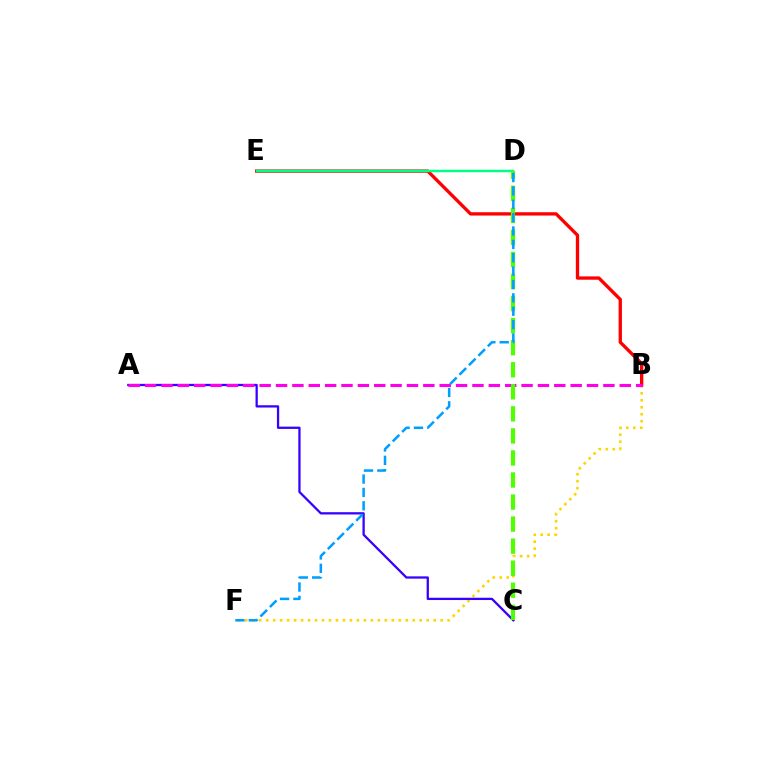{('B', 'F'): [{'color': '#ffd500', 'line_style': 'dotted', 'thickness': 1.9}], ('B', 'E'): [{'color': '#ff0000', 'line_style': 'solid', 'thickness': 2.39}], ('A', 'C'): [{'color': '#3700ff', 'line_style': 'solid', 'thickness': 1.64}], ('A', 'B'): [{'color': '#ff00ed', 'line_style': 'dashed', 'thickness': 2.22}], ('D', 'E'): [{'color': '#00ff86', 'line_style': 'solid', 'thickness': 1.78}], ('C', 'D'): [{'color': '#4fff00', 'line_style': 'dashed', 'thickness': 3.0}], ('D', 'F'): [{'color': '#009eff', 'line_style': 'dashed', 'thickness': 1.82}]}